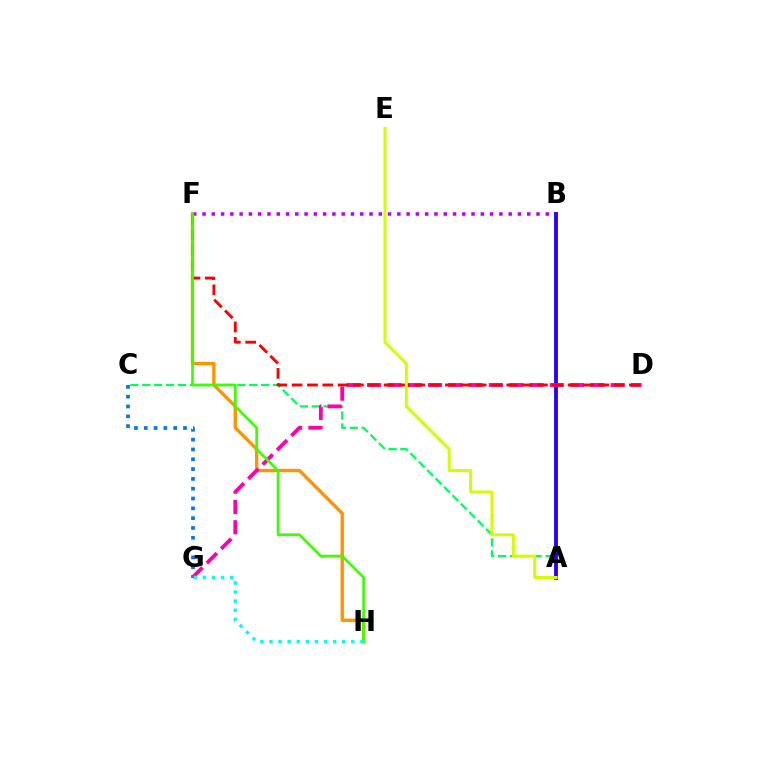{('A', 'C'): [{'color': '#00ff5c', 'line_style': 'dashed', 'thickness': 1.61}], ('B', 'F'): [{'color': '#b900ff', 'line_style': 'dotted', 'thickness': 2.52}], ('A', 'B'): [{'color': '#2500ff', 'line_style': 'solid', 'thickness': 2.76}], ('F', 'H'): [{'color': '#ff9400', 'line_style': 'solid', 'thickness': 2.43}, {'color': '#3dff00', 'line_style': 'solid', 'thickness': 1.96}], ('C', 'G'): [{'color': '#0074ff', 'line_style': 'dotted', 'thickness': 2.67}], ('D', 'G'): [{'color': '#ff00ac', 'line_style': 'dashed', 'thickness': 2.76}], ('D', 'F'): [{'color': '#ff0000', 'line_style': 'dashed', 'thickness': 2.08}], ('A', 'E'): [{'color': '#d1ff00', 'line_style': 'solid', 'thickness': 2.16}], ('G', 'H'): [{'color': '#00fff6', 'line_style': 'dotted', 'thickness': 2.47}]}